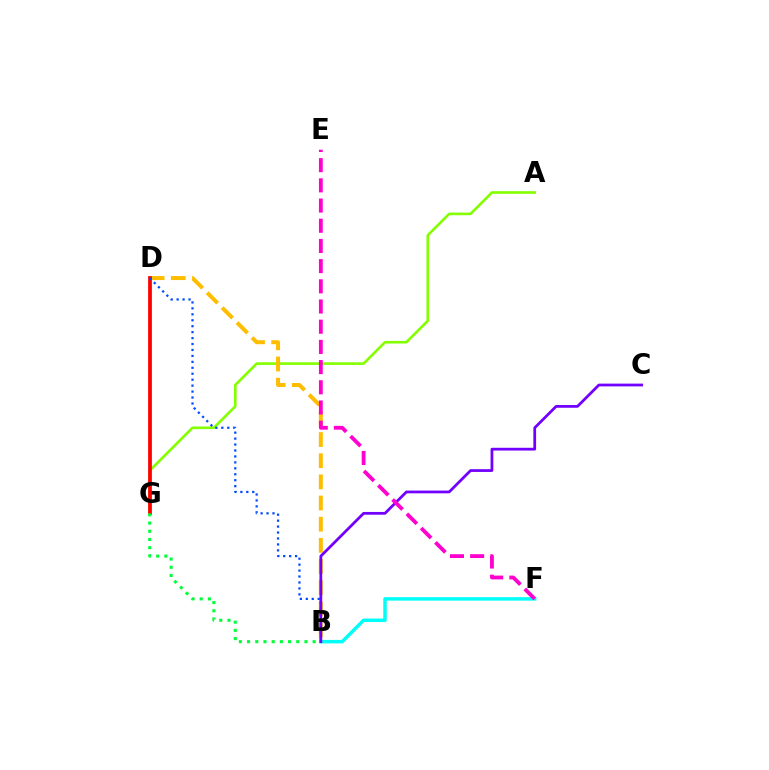{('A', 'G'): [{'color': '#84ff00', 'line_style': 'solid', 'thickness': 1.89}], ('B', 'D'): [{'color': '#ffbd00', 'line_style': 'dashed', 'thickness': 2.87}, {'color': '#004bff', 'line_style': 'dotted', 'thickness': 1.61}], ('D', 'G'): [{'color': '#ff0000', 'line_style': 'solid', 'thickness': 2.7}], ('B', 'F'): [{'color': '#00fff6', 'line_style': 'solid', 'thickness': 2.51}], ('B', 'C'): [{'color': '#7200ff', 'line_style': 'solid', 'thickness': 1.99}], ('B', 'G'): [{'color': '#00ff39', 'line_style': 'dotted', 'thickness': 2.23}], ('E', 'F'): [{'color': '#ff00cf', 'line_style': 'dashed', 'thickness': 2.74}]}